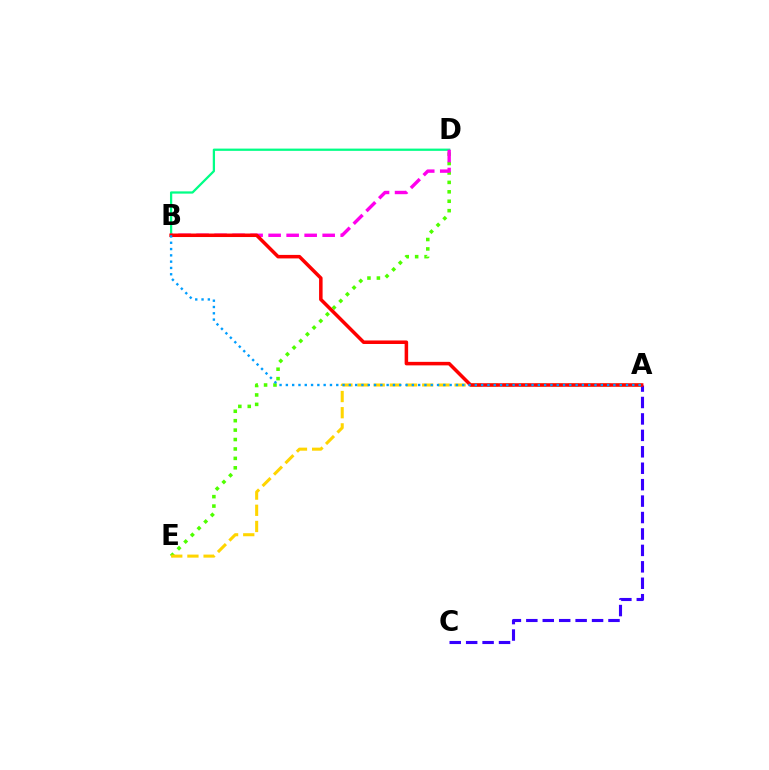{('B', 'D'): [{'color': '#00ff86', 'line_style': 'solid', 'thickness': 1.63}, {'color': '#ff00ed', 'line_style': 'dashed', 'thickness': 2.45}], ('D', 'E'): [{'color': '#4fff00', 'line_style': 'dotted', 'thickness': 2.56}], ('A', 'C'): [{'color': '#3700ff', 'line_style': 'dashed', 'thickness': 2.23}], ('A', 'E'): [{'color': '#ffd500', 'line_style': 'dashed', 'thickness': 2.2}], ('A', 'B'): [{'color': '#ff0000', 'line_style': 'solid', 'thickness': 2.53}, {'color': '#009eff', 'line_style': 'dotted', 'thickness': 1.71}]}